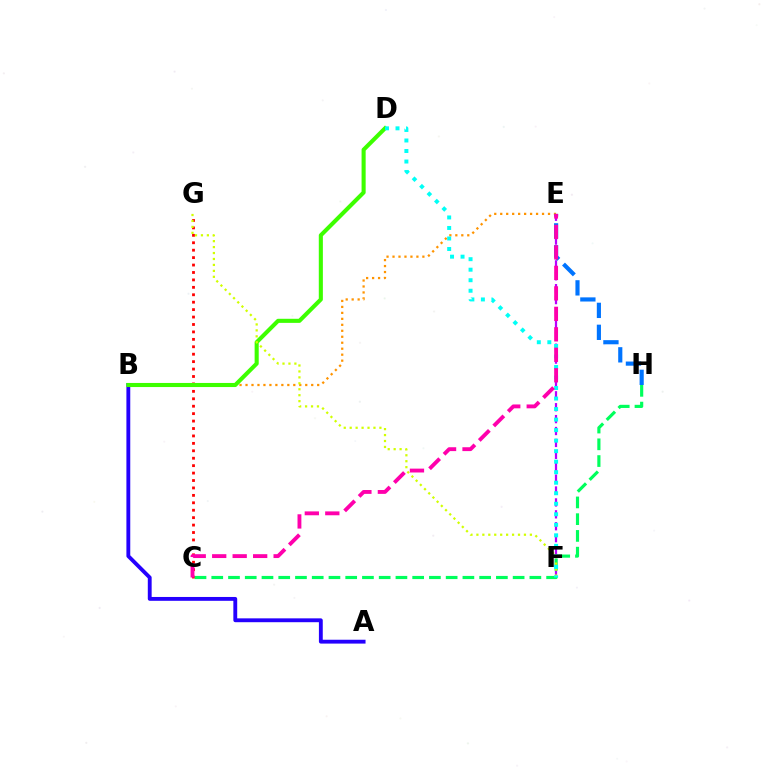{('B', 'E'): [{'color': '#ff9400', 'line_style': 'dotted', 'thickness': 1.62}], ('C', 'G'): [{'color': '#ff0000', 'line_style': 'dotted', 'thickness': 2.02}], ('E', 'F'): [{'color': '#b900ff', 'line_style': 'dashed', 'thickness': 1.62}], ('E', 'H'): [{'color': '#0074ff', 'line_style': 'dashed', 'thickness': 2.98}], ('A', 'B'): [{'color': '#2500ff', 'line_style': 'solid', 'thickness': 2.77}], ('C', 'H'): [{'color': '#00ff5c', 'line_style': 'dashed', 'thickness': 2.27}], ('B', 'D'): [{'color': '#3dff00', 'line_style': 'solid', 'thickness': 2.94}], ('F', 'G'): [{'color': '#d1ff00', 'line_style': 'dotted', 'thickness': 1.61}], ('D', 'F'): [{'color': '#00fff6', 'line_style': 'dotted', 'thickness': 2.86}], ('C', 'E'): [{'color': '#ff00ac', 'line_style': 'dashed', 'thickness': 2.78}]}